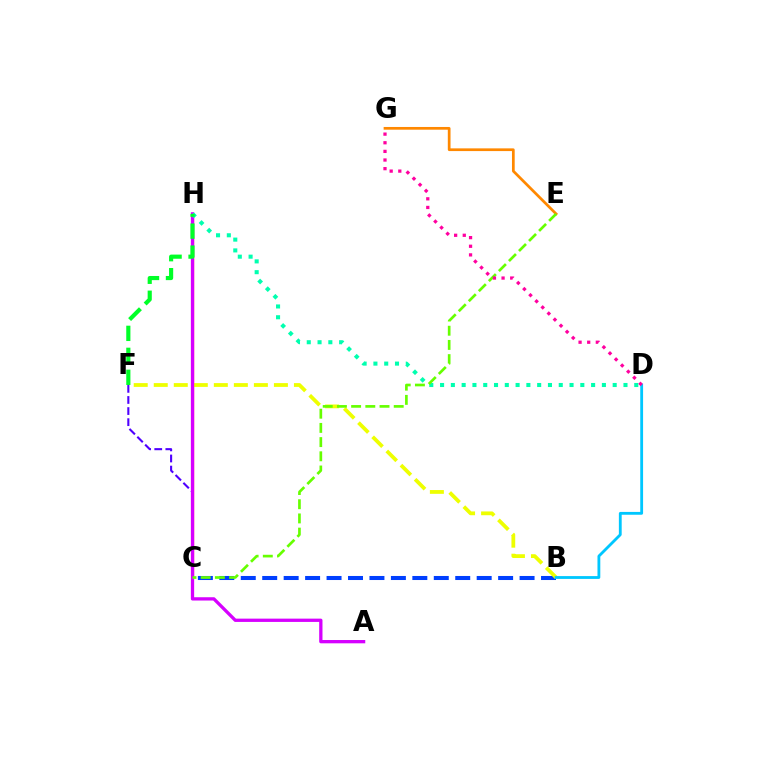{('C', 'H'): [{'color': '#ff0000', 'line_style': 'solid', 'thickness': 1.61}], ('B', 'C'): [{'color': '#003fff', 'line_style': 'dashed', 'thickness': 2.91}], ('B', 'F'): [{'color': '#eeff00', 'line_style': 'dashed', 'thickness': 2.72}], ('C', 'F'): [{'color': '#4f00ff', 'line_style': 'dashed', 'thickness': 1.51}], ('A', 'H'): [{'color': '#d600ff', 'line_style': 'solid', 'thickness': 2.37}], ('B', 'D'): [{'color': '#00c7ff', 'line_style': 'solid', 'thickness': 2.03}], ('D', 'H'): [{'color': '#00ffaf', 'line_style': 'dotted', 'thickness': 2.93}], ('E', 'G'): [{'color': '#ff8800', 'line_style': 'solid', 'thickness': 1.96}], ('C', 'E'): [{'color': '#66ff00', 'line_style': 'dashed', 'thickness': 1.93}], ('F', 'H'): [{'color': '#00ff27', 'line_style': 'dashed', 'thickness': 2.99}], ('D', 'G'): [{'color': '#ff00a0', 'line_style': 'dotted', 'thickness': 2.35}]}